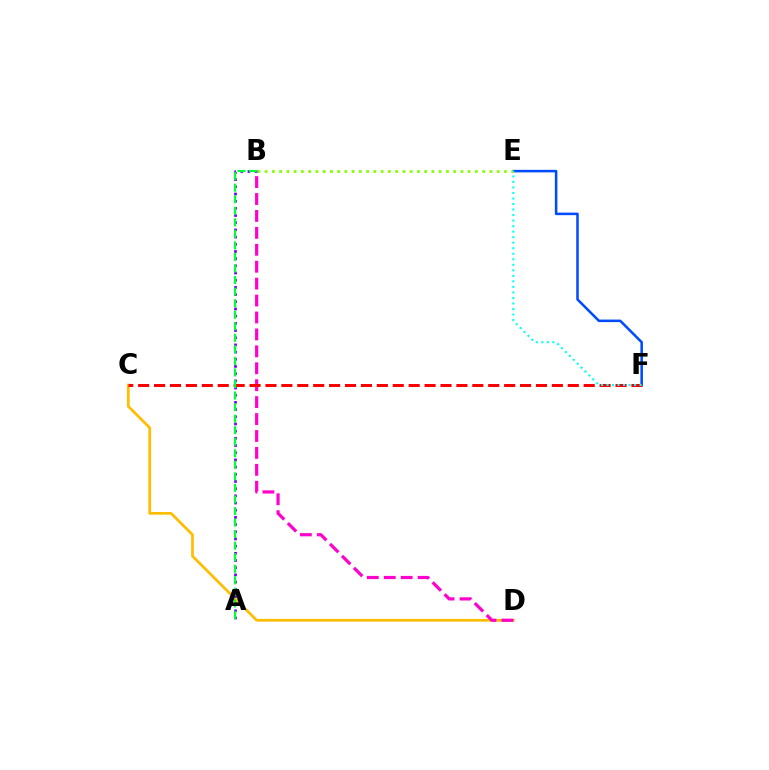{('E', 'F'): [{'color': '#004bff', 'line_style': 'solid', 'thickness': 1.83}, {'color': '#00fff6', 'line_style': 'dotted', 'thickness': 1.5}], ('C', 'D'): [{'color': '#ffbd00', 'line_style': 'solid', 'thickness': 1.96}], ('B', 'E'): [{'color': '#84ff00', 'line_style': 'dotted', 'thickness': 1.97}], ('B', 'D'): [{'color': '#ff00cf', 'line_style': 'dashed', 'thickness': 2.3}], ('A', 'B'): [{'color': '#7200ff', 'line_style': 'dotted', 'thickness': 1.95}, {'color': '#00ff39', 'line_style': 'dashed', 'thickness': 1.57}], ('C', 'F'): [{'color': '#ff0000', 'line_style': 'dashed', 'thickness': 2.16}]}